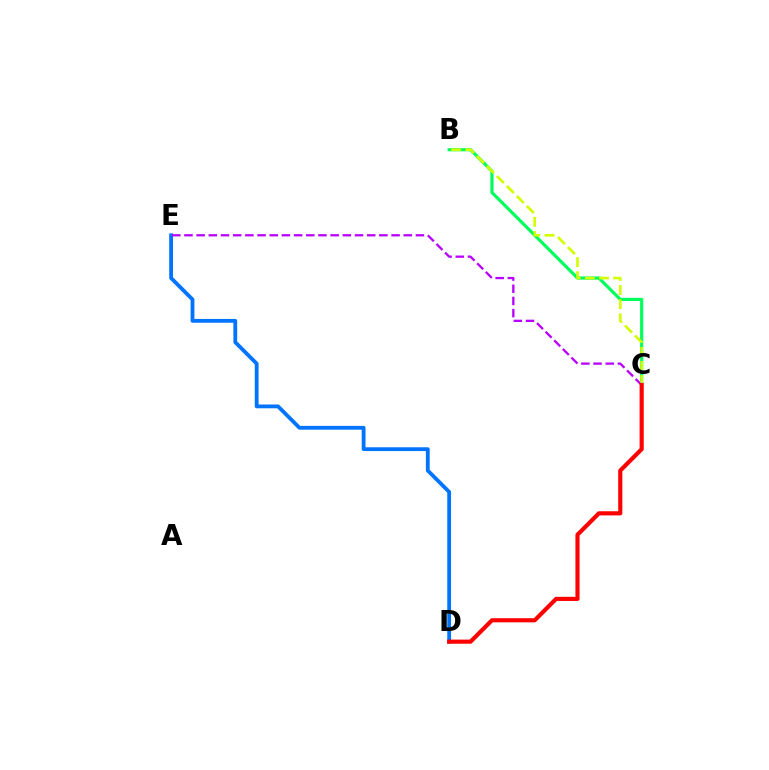{('D', 'E'): [{'color': '#0074ff', 'line_style': 'solid', 'thickness': 2.74}], ('B', 'C'): [{'color': '#00ff5c', 'line_style': 'solid', 'thickness': 2.28}, {'color': '#d1ff00', 'line_style': 'dashed', 'thickness': 1.92}], ('C', 'E'): [{'color': '#b900ff', 'line_style': 'dashed', 'thickness': 1.65}], ('C', 'D'): [{'color': '#ff0000', 'line_style': 'solid', 'thickness': 2.98}]}